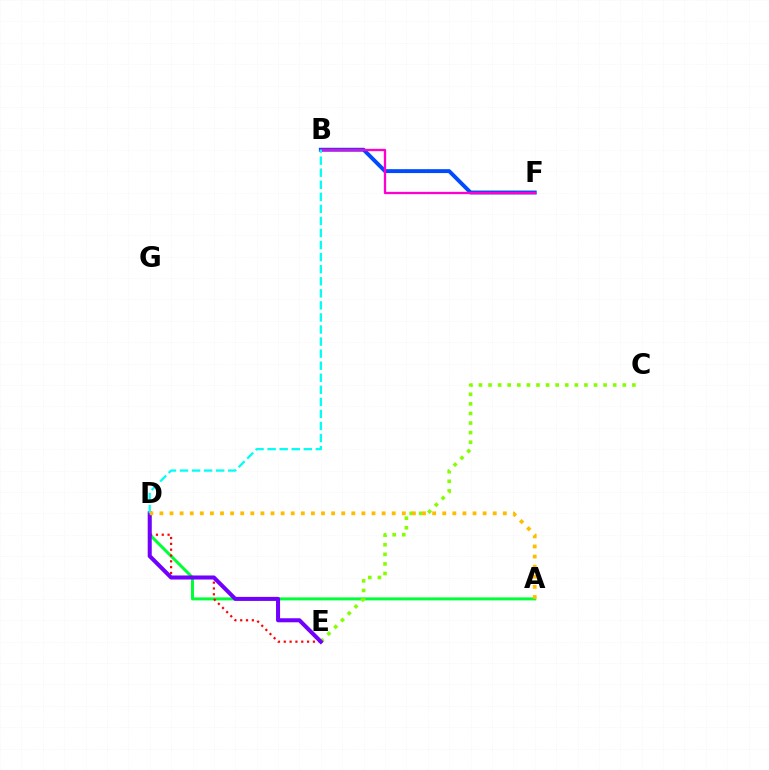{('A', 'D'): [{'color': '#00ff39', 'line_style': 'solid', 'thickness': 2.17}, {'color': '#ffbd00', 'line_style': 'dotted', 'thickness': 2.74}], ('B', 'F'): [{'color': '#004bff', 'line_style': 'solid', 'thickness': 2.81}, {'color': '#ff00cf', 'line_style': 'solid', 'thickness': 1.66}], ('D', 'E'): [{'color': '#ff0000', 'line_style': 'dotted', 'thickness': 1.58}, {'color': '#7200ff', 'line_style': 'solid', 'thickness': 2.91}], ('C', 'E'): [{'color': '#84ff00', 'line_style': 'dotted', 'thickness': 2.61}], ('B', 'D'): [{'color': '#00fff6', 'line_style': 'dashed', 'thickness': 1.64}]}